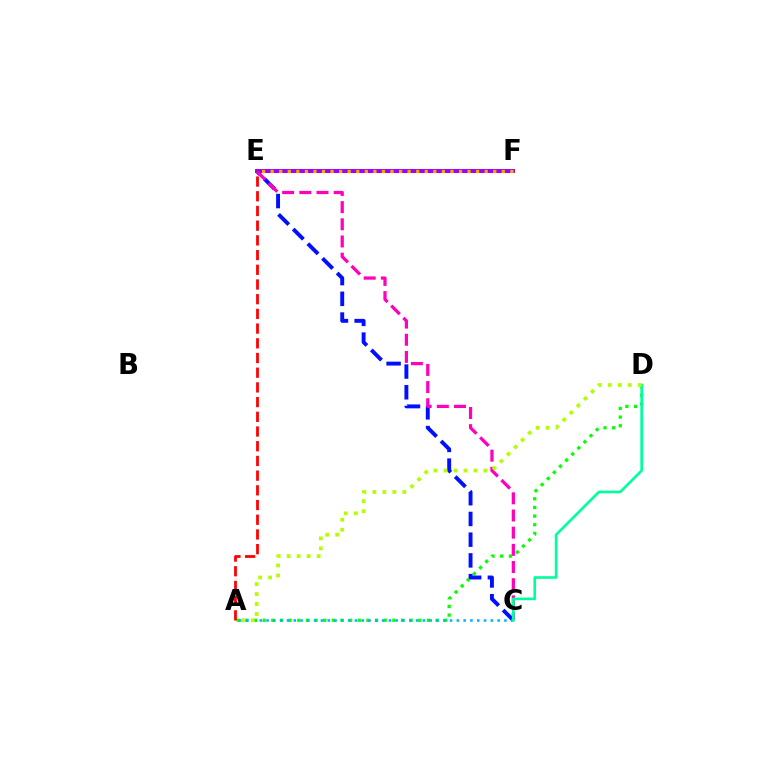{('E', 'F'): [{'color': '#9b00ff', 'line_style': 'solid', 'thickness': 2.83}, {'color': '#ffa500', 'line_style': 'dotted', 'thickness': 2.33}], ('A', 'D'): [{'color': '#08ff00', 'line_style': 'dotted', 'thickness': 2.35}, {'color': '#b3ff00', 'line_style': 'dotted', 'thickness': 2.71}], ('C', 'E'): [{'color': '#0010ff', 'line_style': 'dashed', 'thickness': 2.82}, {'color': '#ff00bd', 'line_style': 'dashed', 'thickness': 2.33}], ('A', 'C'): [{'color': '#00b5ff', 'line_style': 'dotted', 'thickness': 1.85}], ('A', 'E'): [{'color': '#ff0000', 'line_style': 'dashed', 'thickness': 2.0}], ('C', 'D'): [{'color': '#00ff9d', 'line_style': 'solid', 'thickness': 1.91}]}